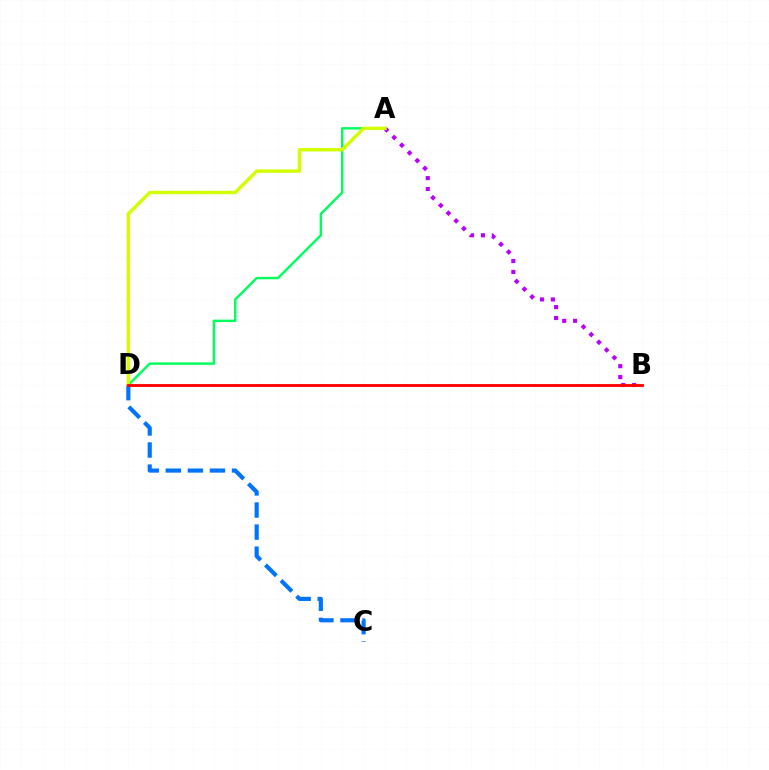{('C', 'D'): [{'color': '#0074ff', 'line_style': 'dashed', 'thickness': 3.0}], ('A', 'D'): [{'color': '#00ff5c', 'line_style': 'solid', 'thickness': 1.75}, {'color': '#d1ff00', 'line_style': 'solid', 'thickness': 2.45}], ('A', 'B'): [{'color': '#b900ff', 'line_style': 'dotted', 'thickness': 2.96}], ('B', 'D'): [{'color': '#ff0000', 'line_style': 'solid', 'thickness': 2.07}]}